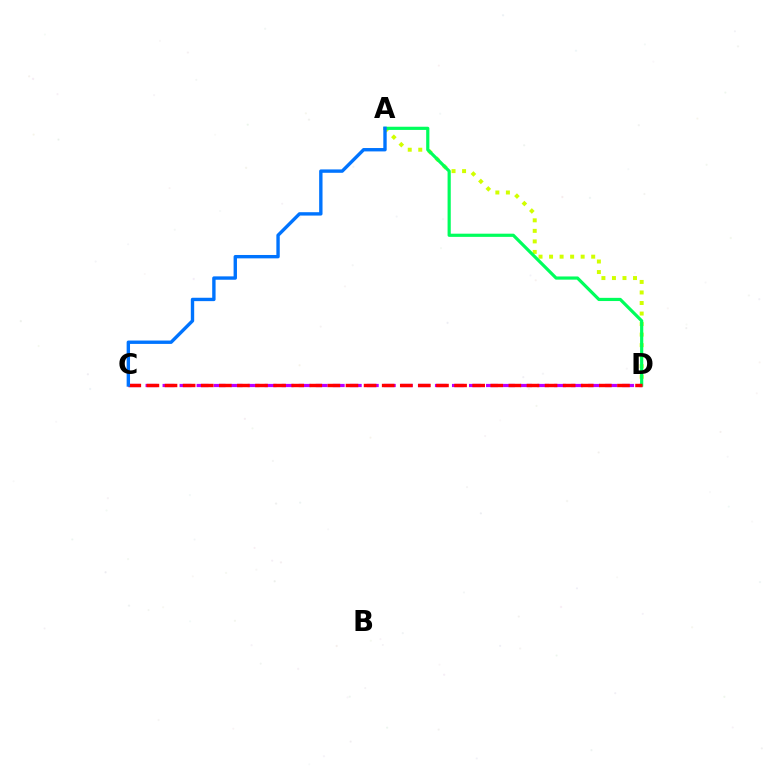{('C', 'D'): [{'color': '#b900ff', 'line_style': 'dashed', 'thickness': 2.31}, {'color': '#ff0000', 'line_style': 'dashed', 'thickness': 2.46}], ('A', 'D'): [{'color': '#d1ff00', 'line_style': 'dotted', 'thickness': 2.86}, {'color': '#00ff5c', 'line_style': 'solid', 'thickness': 2.3}], ('A', 'C'): [{'color': '#0074ff', 'line_style': 'solid', 'thickness': 2.43}]}